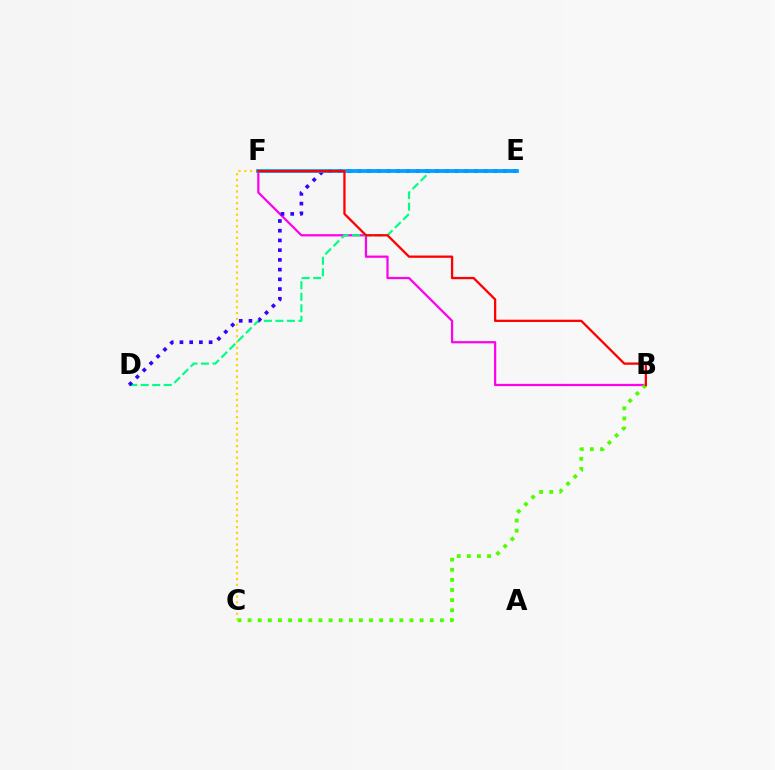{('B', 'F'): [{'color': '#ff00ed', 'line_style': 'solid', 'thickness': 1.61}, {'color': '#ff0000', 'line_style': 'solid', 'thickness': 1.64}], ('D', 'E'): [{'color': '#00ff86', 'line_style': 'dashed', 'thickness': 1.56}, {'color': '#3700ff', 'line_style': 'dotted', 'thickness': 2.64}], ('B', 'C'): [{'color': '#4fff00', 'line_style': 'dotted', 'thickness': 2.75}], ('C', 'F'): [{'color': '#ffd500', 'line_style': 'dotted', 'thickness': 1.57}], ('E', 'F'): [{'color': '#009eff', 'line_style': 'solid', 'thickness': 2.7}]}